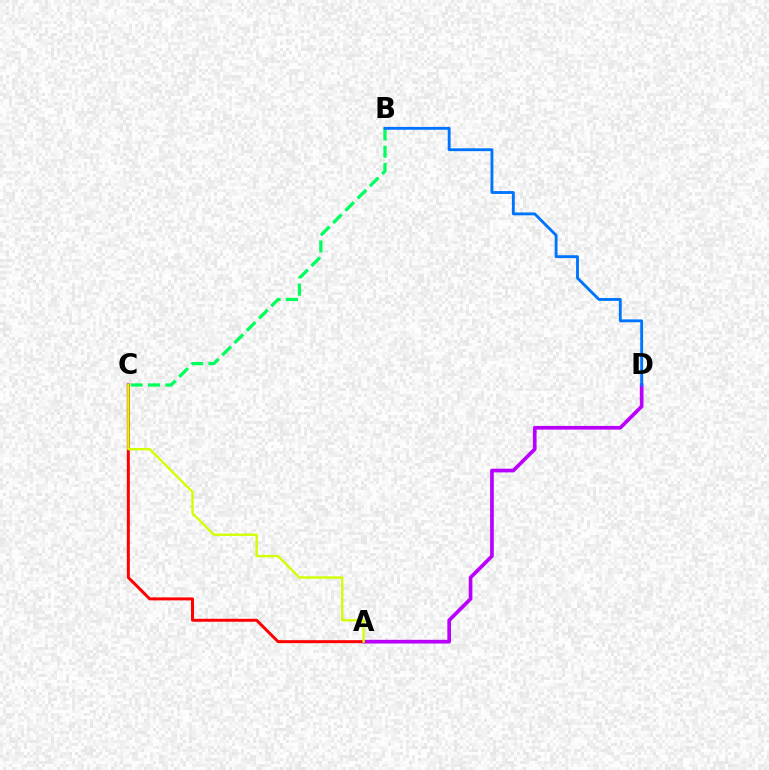{('B', 'C'): [{'color': '#00ff5c', 'line_style': 'dashed', 'thickness': 2.35}], ('A', 'D'): [{'color': '#b900ff', 'line_style': 'solid', 'thickness': 2.66}], ('A', 'C'): [{'color': '#ff0000', 'line_style': 'solid', 'thickness': 2.15}, {'color': '#d1ff00', 'line_style': 'solid', 'thickness': 1.69}], ('B', 'D'): [{'color': '#0074ff', 'line_style': 'solid', 'thickness': 2.06}]}